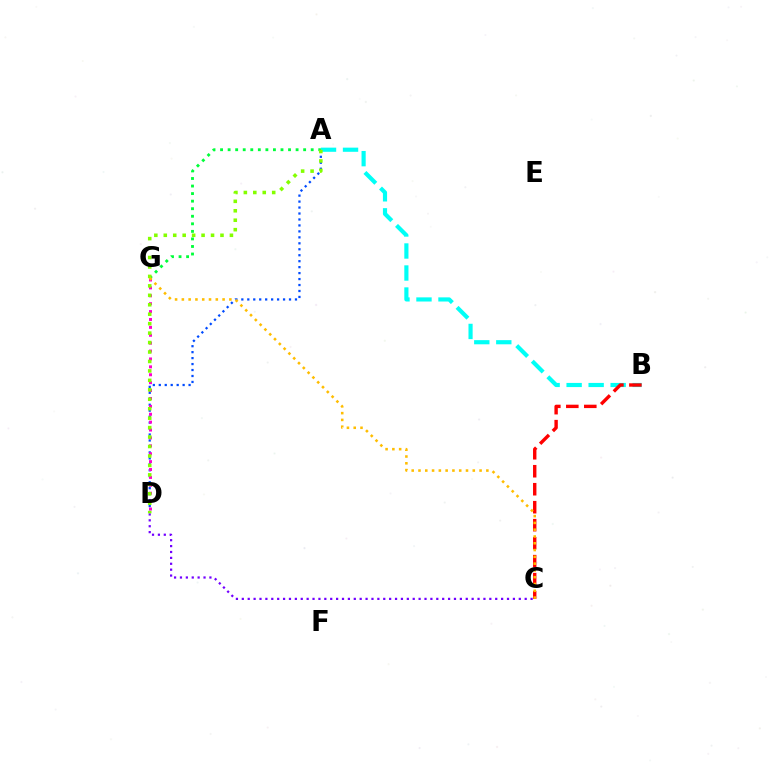{('C', 'D'): [{'color': '#7200ff', 'line_style': 'dotted', 'thickness': 1.6}], ('A', 'D'): [{'color': '#004bff', 'line_style': 'dotted', 'thickness': 1.62}, {'color': '#84ff00', 'line_style': 'dotted', 'thickness': 2.57}], ('A', 'B'): [{'color': '#00fff6', 'line_style': 'dashed', 'thickness': 2.99}], ('D', 'G'): [{'color': '#ff00cf', 'line_style': 'dotted', 'thickness': 2.15}], ('B', 'C'): [{'color': '#ff0000', 'line_style': 'dashed', 'thickness': 2.44}], ('A', 'G'): [{'color': '#00ff39', 'line_style': 'dotted', 'thickness': 2.05}], ('C', 'G'): [{'color': '#ffbd00', 'line_style': 'dotted', 'thickness': 1.84}]}